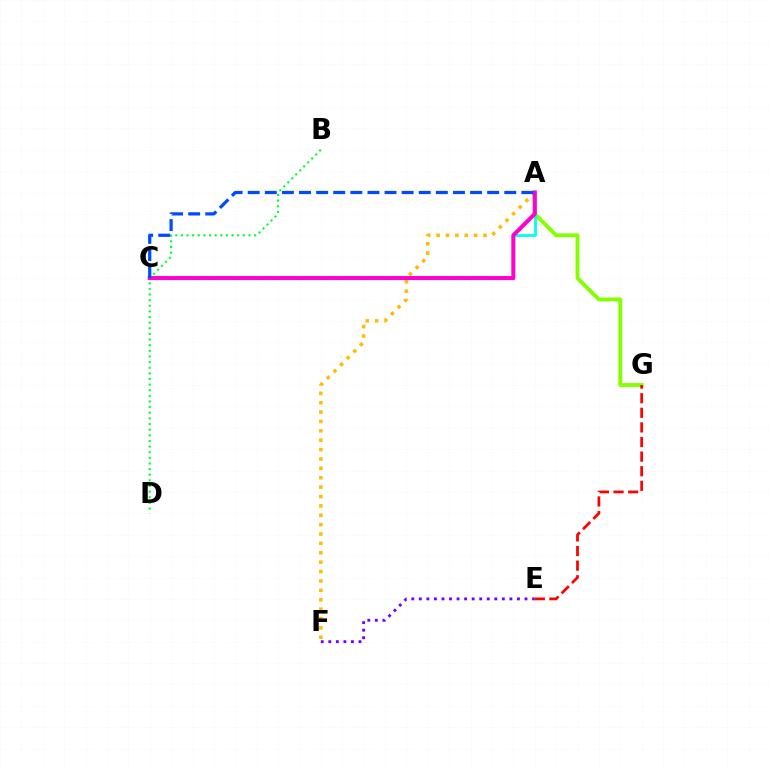{('E', 'F'): [{'color': '#7200ff', 'line_style': 'dotted', 'thickness': 2.05}], ('A', 'G'): [{'color': '#84ff00', 'line_style': 'solid', 'thickness': 2.78}], ('E', 'G'): [{'color': '#ff0000', 'line_style': 'dashed', 'thickness': 1.98}], ('B', 'D'): [{'color': '#00ff39', 'line_style': 'dotted', 'thickness': 1.53}], ('A', 'F'): [{'color': '#ffbd00', 'line_style': 'dotted', 'thickness': 2.55}], ('A', 'C'): [{'color': '#00fff6', 'line_style': 'solid', 'thickness': 2.01}, {'color': '#ff00cf', 'line_style': 'solid', 'thickness': 2.9}, {'color': '#004bff', 'line_style': 'dashed', 'thickness': 2.32}]}